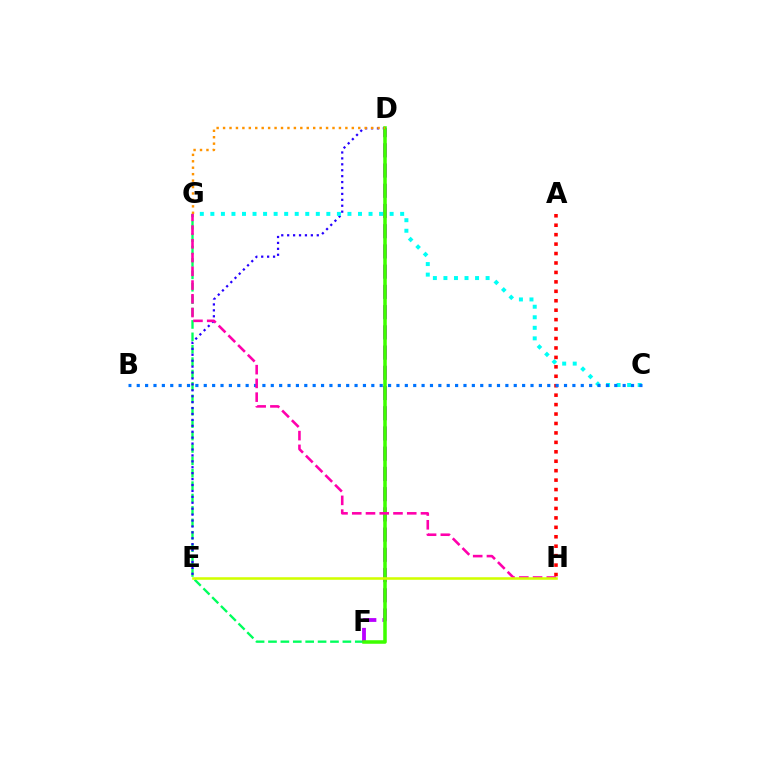{('F', 'G'): [{'color': '#00ff5c', 'line_style': 'dashed', 'thickness': 1.68}], ('D', 'E'): [{'color': '#2500ff', 'line_style': 'dotted', 'thickness': 1.61}], ('A', 'H'): [{'color': '#ff0000', 'line_style': 'dotted', 'thickness': 2.57}], ('D', 'F'): [{'color': '#b900ff', 'line_style': 'dashed', 'thickness': 2.75}, {'color': '#3dff00', 'line_style': 'solid', 'thickness': 2.54}], ('C', 'G'): [{'color': '#00fff6', 'line_style': 'dotted', 'thickness': 2.86}], ('B', 'C'): [{'color': '#0074ff', 'line_style': 'dotted', 'thickness': 2.28}], ('D', 'G'): [{'color': '#ff9400', 'line_style': 'dotted', 'thickness': 1.75}], ('G', 'H'): [{'color': '#ff00ac', 'line_style': 'dashed', 'thickness': 1.87}], ('E', 'H'): [{'color': '#d1ff00', 'line_style': 'solid', 'thickness': 1.84}]}